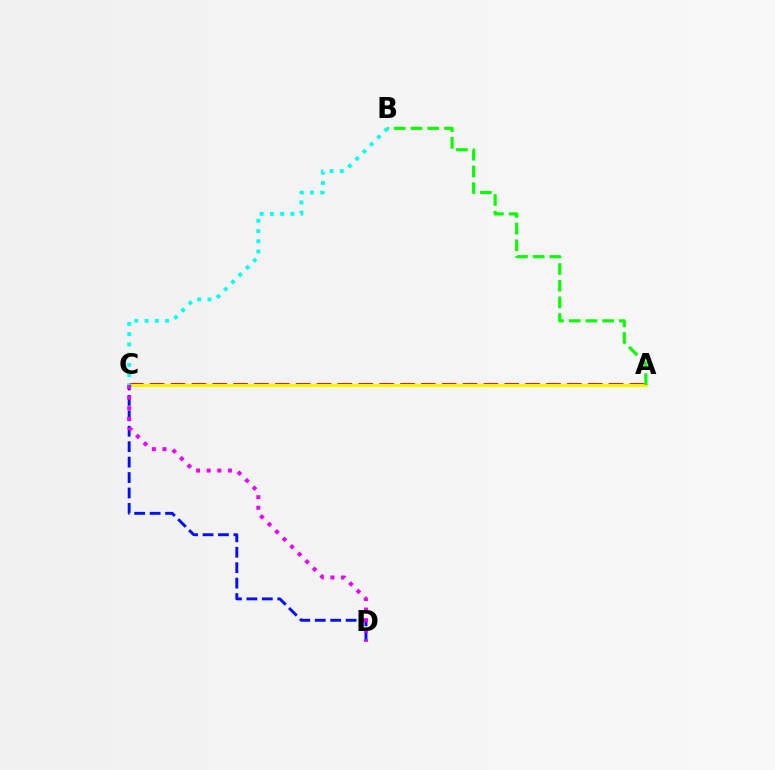{('A', 'C'): [{'color': '#ff0000', 'line_style': 'dashed', 'thickness': 2.83}, {'color': '#fcf500', 'line_style': 'solid', 'thickness': 2.26}], ('A', 'B'): [{'color': '#08ff00', 'line_style': 'dashed', 'thickness': 2.27}], ('C', 'D'): [{'color': '#0010ff', 'line_style': 'dashed', 'thickness': 2.1}, {'color': '#ee00ff', 'line_style': 'dotted', 'thickness': 2.88}], ('B', 'C'): [{'color': '#00fff6', 'line_style': 'dotted', 'thickness': 2.78}]}